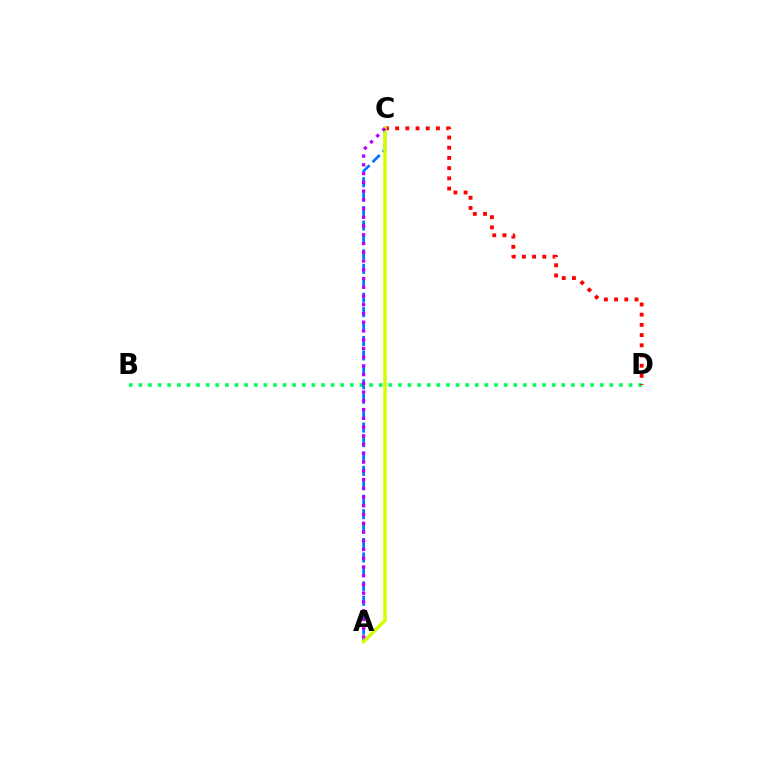{('B', 'D'): [{'color': '#00ff5c', 'line_style': 'dotted', 'thickness': 2.61}], ('C', 'D'): [{'color': '#ff0000', 'line_style': 'dotted', 'thickness': 2.77}], ('A', 'C'): [{'color': '#0074ff', 'line_style': 'dashed', 'thickness': 1.96}, {'color': '#d1ff00', 'line_style': 'solid', 'thickness': 2.54}, {'color': '#b900ff', 'line_style': 'dotted', 'thickness': 2.38}]}